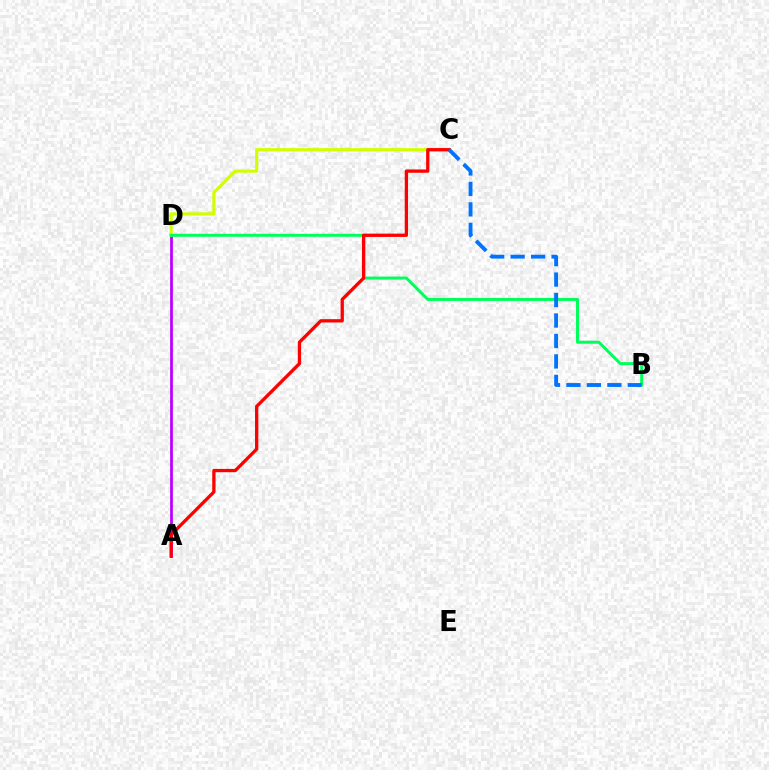{('A', 'D'): [{'color': '#b900ff', 'line_style': 'solid', 'thickness': 1.98}], ('C', 'D'): [{'color': '#d1ff00', 'line_style': 'solid', 'thickness': 2.29}], ('B', 'D'): [{'color': '#00ff5c', 'line_style': 'solid', 'thickness': 2.15}], ('A', 'C'): [{'color': '#ff0000', 'line_style': 'solid', 'thickness': 2.38}], ('B', 'C'): [{'color': '#0074ff', 'line_style': 'dashed', 'thickness': 2.78}]}